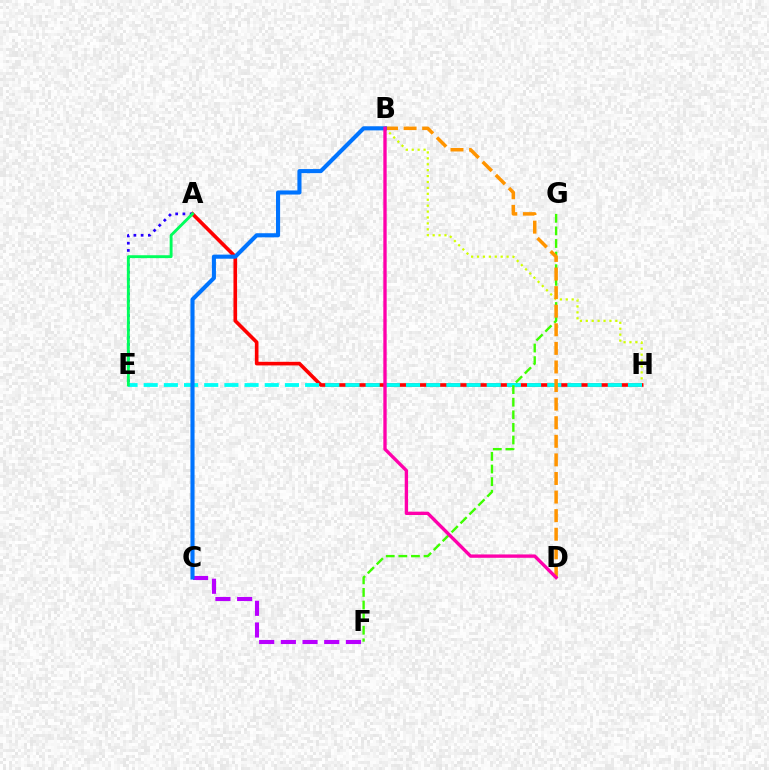{('B', 'H'): [{'color': '#d1ff00', 'line_style': 'dotted', 'thickness': 1.61}], ('A', 'H'): [{'color': '#ff0000', 'line_style': 'solid', 'thickness': 2.61}], ('C', 'F'): [{'color': '#b900ff', 'line_style': 'dashed', 'thickness': 2.95}], ('E', 'H'): [{'color': '#00fff6', 'line_style': 'dashed', 'thickness': 2.74}], ('A', 'E'): [{'color': '#2500ff', 'line_style': 'dotted', 'thickness': 1.97}, {'color': '#00ff5c', 'line_style': 'solid', 'thickness': 2.08}], ('F', 'G'): [{'color': '#3dff00', 'line_style': 'dashed', 'thickness': 1.71}], ('B', 'D'): [{'color': '#ff9400', 'line_style': 'dashed', 'thickness': 2.52}, {'color': '#ff00ac', 'line_style': 'solid', 'thickness': 2.42}], ('B', 'C'): [{'color': '#0074ff', 'line_style': 'solid', 'thickness': 2.95}]}